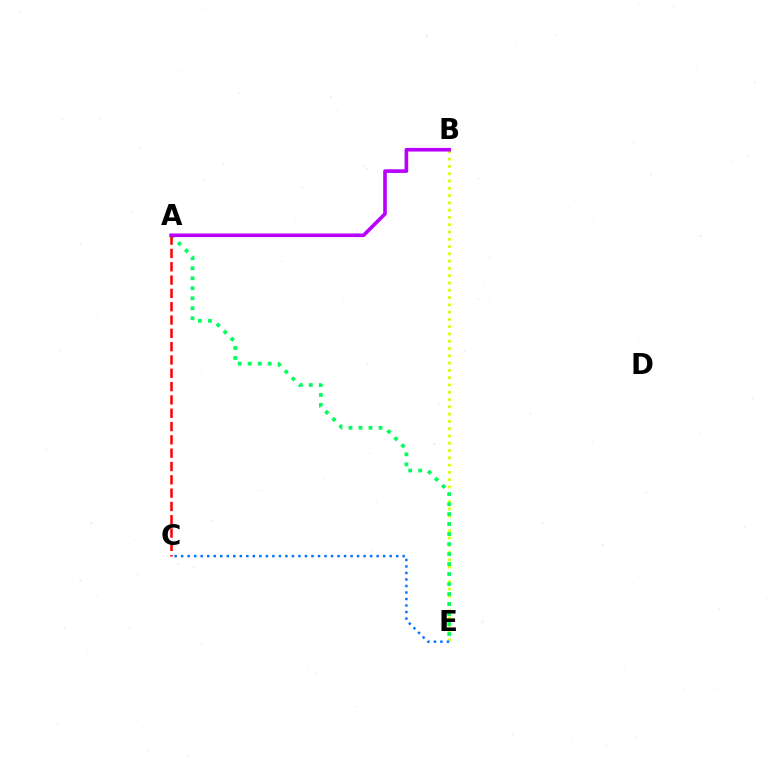{('B', 'E'): [{'color': '#d1ff00', 'line_style': 'dotted', 'thickness': 1.98}], ('C', 'E'): [{'color': '#0074ff', 'line_style': 'dotted', 'thickness': 1.77}], ('A', 'E'): [{'color': '#00ff5c', 'line_style': 'dotted', 'thickness': 2.72}], ('A', 'C'): [{'color': '#ff0000', 'line_style': 'dashed', 'thickness': 1.81}], ('A', 'B'): [{'color': '#b900ff', 'line_style': 'solid', 'thickness': 2.62}]}